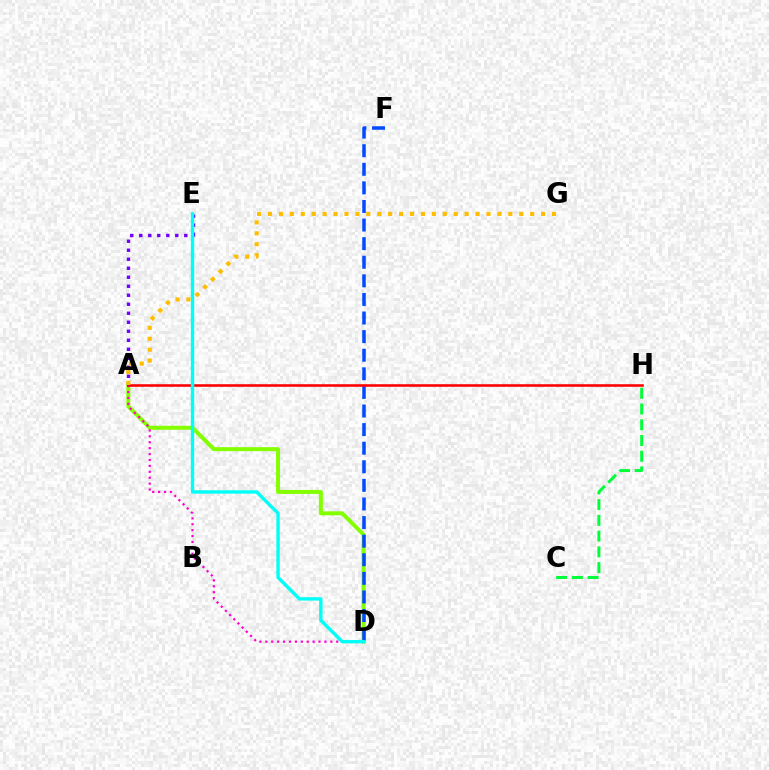{('A', 'D'): [{'color': '#84ff00', 'line_style': 'solid', 'thickness': 2.88}, {'color': '#ff00cf', 'line_style': 'dotted', 'thickness': 1.61}], ('D', 'F'): [{'color': '#004bff', 'line_style': 'dashed', 'thickness': 2.53}], ('A', 'H'): [{'color': '#ff0000', 'line_style': 'solid', 'thickness': 1.86}], ('A', 'E'): [{'color': '#7200ff', 'line_style': 'dotted', 'thickness': 2.45}], ('D', 'E'): [{'color': '#00fff6', 'line_style': 'solid', 'thickness': 2.44}], ('C', 'H'): [{'color': '#00ff39', 'line_style': 'dashed', 'thickness': 2.14}], ('A', 'G'): [{'color': '#ffbd00', 'line_style': 'dotted', 'thickness': 2.97}]}